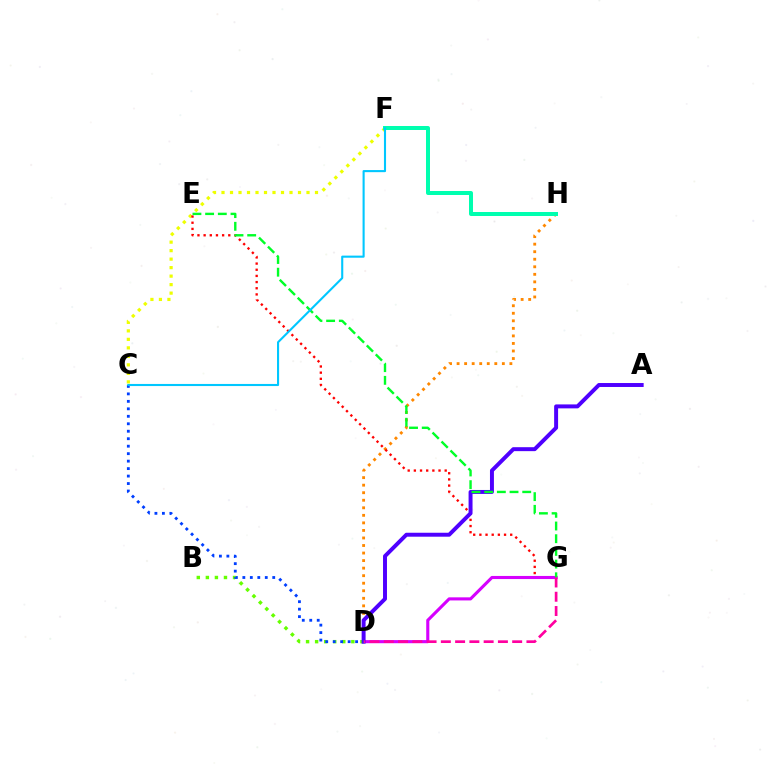{('C', 'F'): [{'color': '#eeff00', 'line_style': 'dotted', 'thickness': 2.31}, {'color': '#00c7ff', 'line_style': 'solid', 'thickness': 1.51}], ('D', 'H'): [{'color': '#ff8800', 'line_style': 'dotted', 'thickness': 2.05}], ('F', 'H'): [{'color': '#00ffaf', 'line_style': 'solid', 'thickness': 2.88}], ('B', 'D'): [{'color': '#66ff00', 'line_style': 'dotted', 'thickness': 2.46}], ('E', 'G'): [{'color': '#ff0000', 'line_style': 'dotted', 'thickness': 1.68}, {'color': '#00ff27', 'line_style': 'dashed', 'thickness': 1.72}], ('D', 'G'): [{'color': '#d600ff', 'line_style': 'solid', 'thickness': 2.23}, {'color': '#ff00a0', 'line_style': 'dashed', 'thickness': 1.94}], ('A', 'D'): [{'color': '#4f00ff', 'line_style': 'solid', 'thickness': 2.85}], ('C', 'D'): [{'color': '#003fff', 'line_style': 'dotted', 'thickness': 2.03}]}